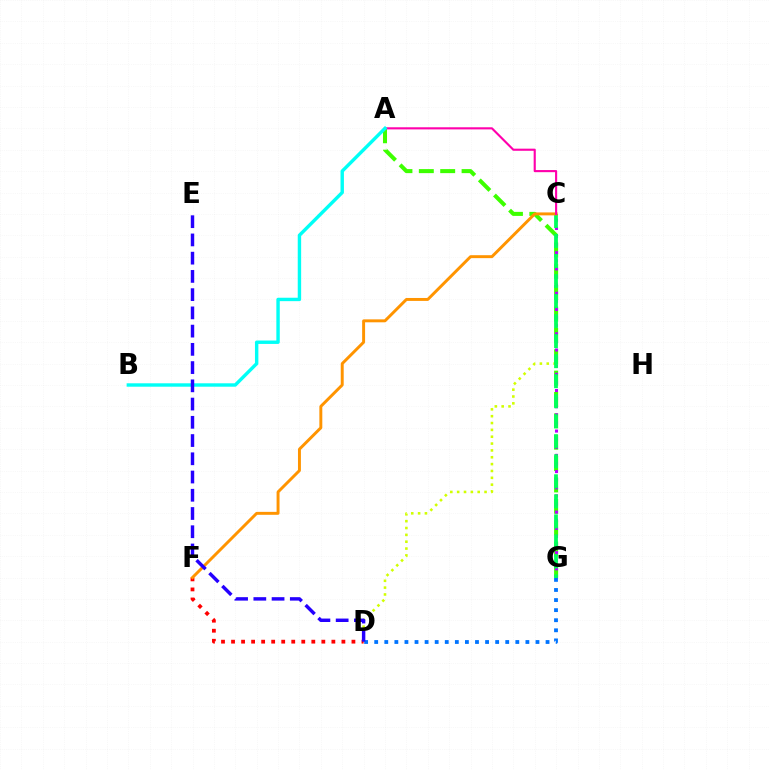{('C', 'D'): [{'color': '#d1ff00', 'line_style': 'dotted', 'thickness': 1.86}], ('D', 'F'): [{'color': '#ff0000', 'line_style': 'dotted', 'thickness': 2.73}], ('A', 'G'): [{'color': '#3dff00', 'line_style': 'dashed', 'thickness': 2.9}], ('C', 'G'): [{'color': '#b900ff', 'line_style': 'dotted', 'thickness': 2.2}, {'color': '#00ff5c', 'line_style': 'dashed', 'thickness': 2.72}], ('C', 'F'): [{'color': '#ff9400', 'line_style': 'solid', 'thickness': 2.12}], ('A', 'C'): [{'color': '#ff00ac', 'line_style': 'solid', 'thickness': 1.53}], ('D', 'G'): [{'color': '#0074ff', 'line_style': 'dotted', 'thickness': 2.74}], ('A', 'B'): [{'color': '#00fff6', 'line_style': 'solid', 'thickness': 2.45}], ('D', 'E'): [{'color': '#2500ff', 'line_style': 'dashed', 'thickness': 2.48}]}